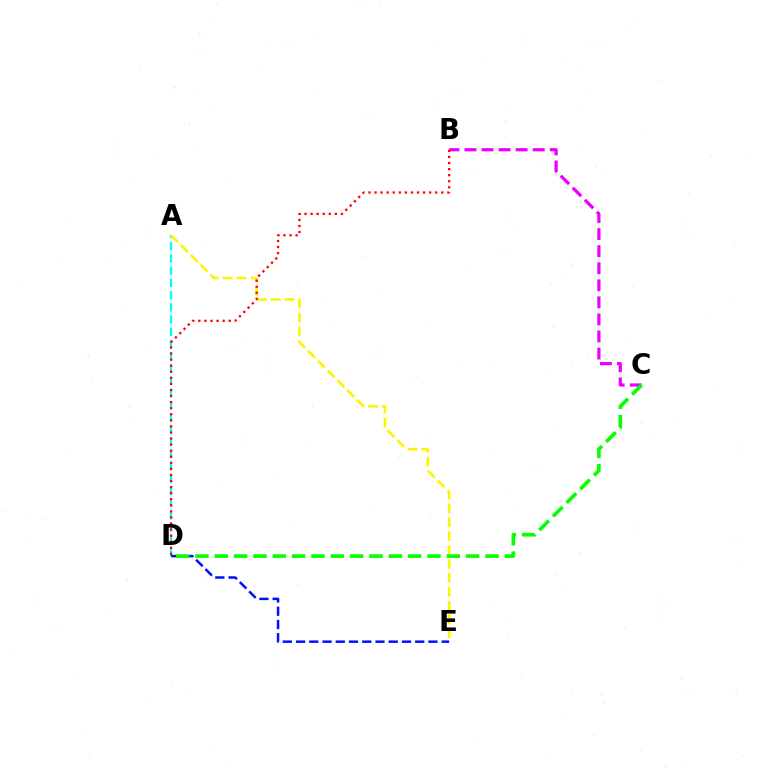{('A', 'D'): [{'color': '#00fff6', 'line_style': 'dashed', 'thickness': 1.66}], ('A', 'E'): [{'color': '#fcf500', 'line_style': 'dashed', 'thickness': 1.89}], ('B', 'C'): [{'color': '#ee00ff', 'line_style': 'dashed', 'thickness': 2.32}], ('D', 'E'): [{'color': '#0010ff', 'line_style': 'dashed', 'thickness': 1.8}], ('C', 'D'): [{'color': '#08ff00', 'line_style': 'dashed', 'thickness': 2.63}], ('B', 'D'): [{'color': '#ff0000', 'line_style': 'dotted', 'thickness': 1.65}]}